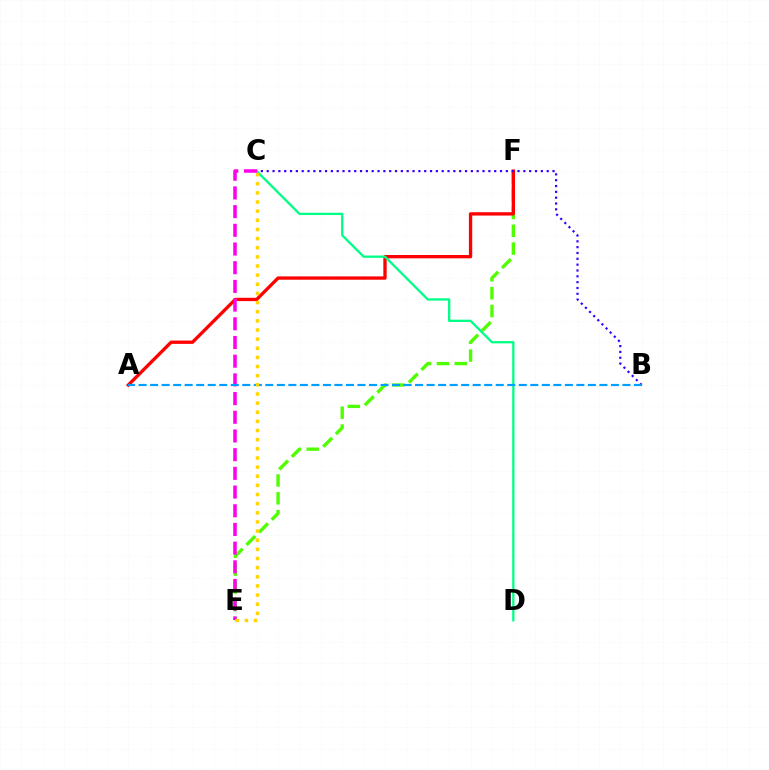{('E', 'F'): [{'color': '#4fff00', 'line_style': 'dashed', 'thickness': 2.42}], ('A', 'F'): [{'color': '#ff0000', 'line_style': 'solid', 'thickness': 2.39}], ('C', 'D'): [{'color': '#00ff86', 'line_style': 'solid', 'thickness': 1.66}], ('B', 'C'): [{'color': '#3700ff', 'line_style': 'dotted', 'thickness': 1.58}], ('C', 'E'): [{'color': '#ff00ed', 'line_style': 'dashed', 'thickness': 2.54}, {'color': '#ffd500', 'line_style': 'dotted', 'thickness': 2.48}], ('A', 'B'): [{'color': '#009eff', 'line_style': 'dashed', 'thickness': 1.57}]}